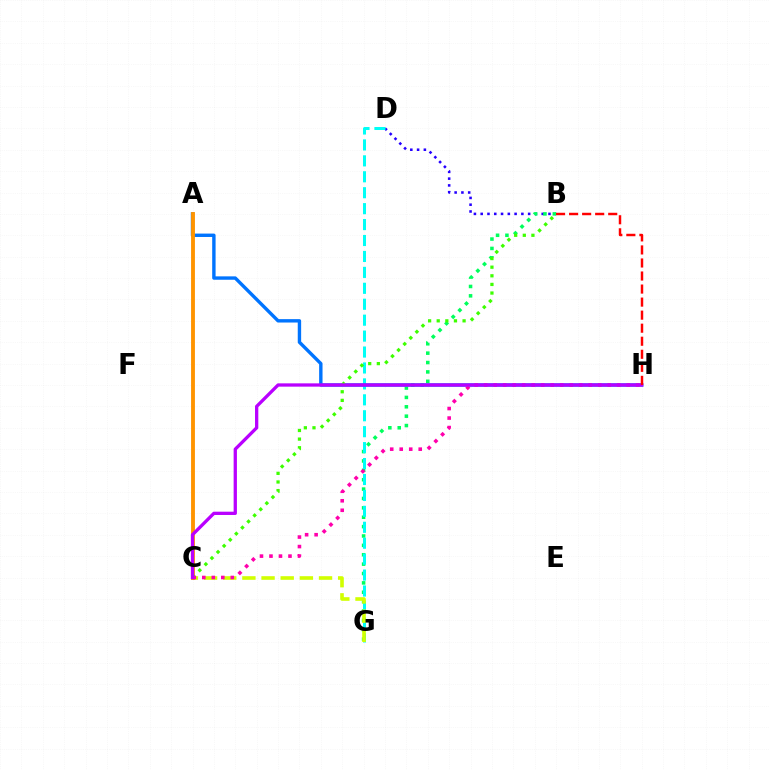{('B', 'D'): [{'color': '#2500ff', 'line_style': 'dotted', 'thickness': 1.84}], ('B', 'G'): [{'color': '#00ff5c', 'line_style': 'dotted', 'thickness': 2.55}], ('D', 'G'): [{'color': '#00fff6', 'line_style': 'dashed', 'thickness': 2.16}], ('C', 'G'): [{'color': '#d1ff00', 'line_style': 'dashed', 'thickness': 2.6}], ('A', 'H'): [{'color': '#0074ff', 'line_style': 'solid', 'thickness': 2.44}], ('A', 'C'): [{'color': '#ff9400', 'line_style': 'solid', 'thickness': 2.78}], ('B', 'C'): [{'color': '#3dff00', 'line_style': 'dotted', 'thickness': 2.34}], ('C', 'H'): [{'color': '#ff00ac', 'line_style': 'dotted', 'thickness': 2.58}, {'color': '#b900ff', 'line_style': 'solid', 'thickness': 2.37}], ('B', 'H'): [{'color': '#ff0000', 'line_style': 'dashed', 'thickness': 1.77}]}